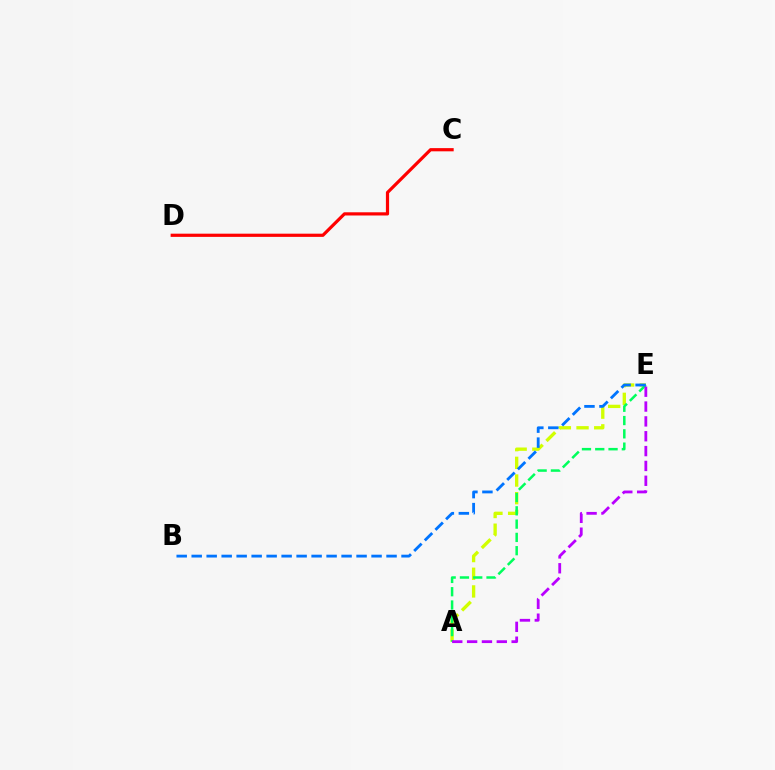{('C', 'D'): [{'color': '#ff0000', 'line_style': 'solid', 'thickness': 2.3}], ('A', 'E'): [{'color': '#d1ff00', 'line_style': 'dashed', 'thickness': 2.4}, {'color': '#00ff5c', 'line_style': 'dashed', 'thickness': 1.81}, {'color': '#b900ff', 'line_style': 'dashed', 'thickness': 2.02}], ('B', 'E'): [{'color': '#0074ff', 'line_style': 'dashed', 'thickness': 2.04}]}